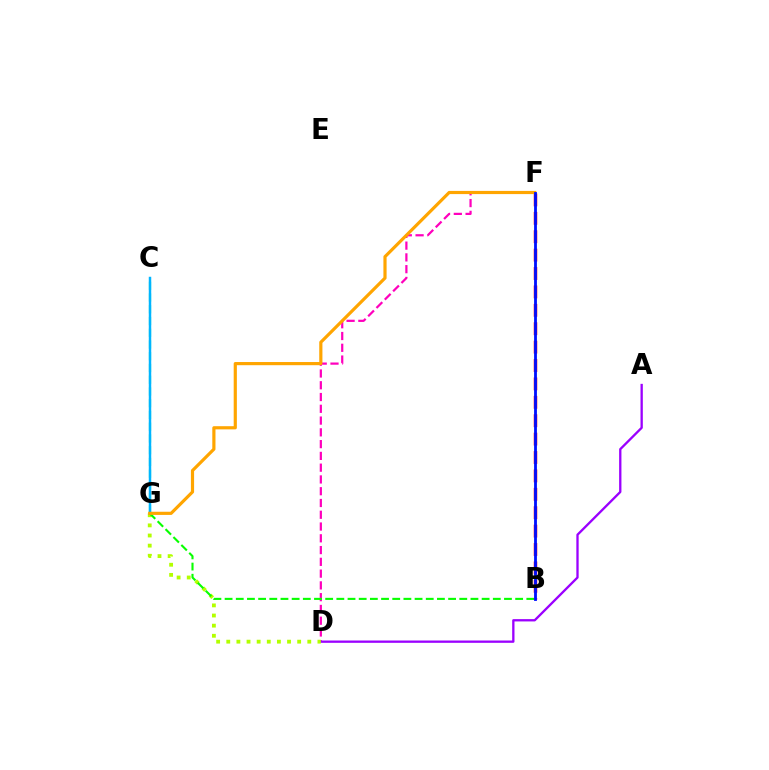{('C', 'G'): [{'color': '#00ff9d', 'line_style': 'dashed', 'thickness': 1.6}, {'color': '#00b5ff', 'line_style': 'solid', 'thickness': 1.77}], ('D', 'F'): [{'color': '#ff00bd', 'line_style': 'dashed', 'thickness': 1.6}], ('A', 'D'): [{'color': '#9b00ff', 'line_style': 'solid', 'thickness': 1.67}], ('D', 'G'): [{'color': '#b3ff00', 'line_style': 'dotted', 'thickness': 2.75}], ('B', 'G'): [{'color': '#08ff00', 'line_style': 'dashed', 'thickness': 1.52}], ('B', 'F'): [{'color': '#ff0000', 'line_style': 'dashed', 'thickness': 2.5}, {'color': '#0010ff', 'line_style': 'solid', 'thickness': 2.03}], ('F', 'G'): [{'color': '#ffa500', 'line_style': 'solid', 'thickness': 2.29}]}